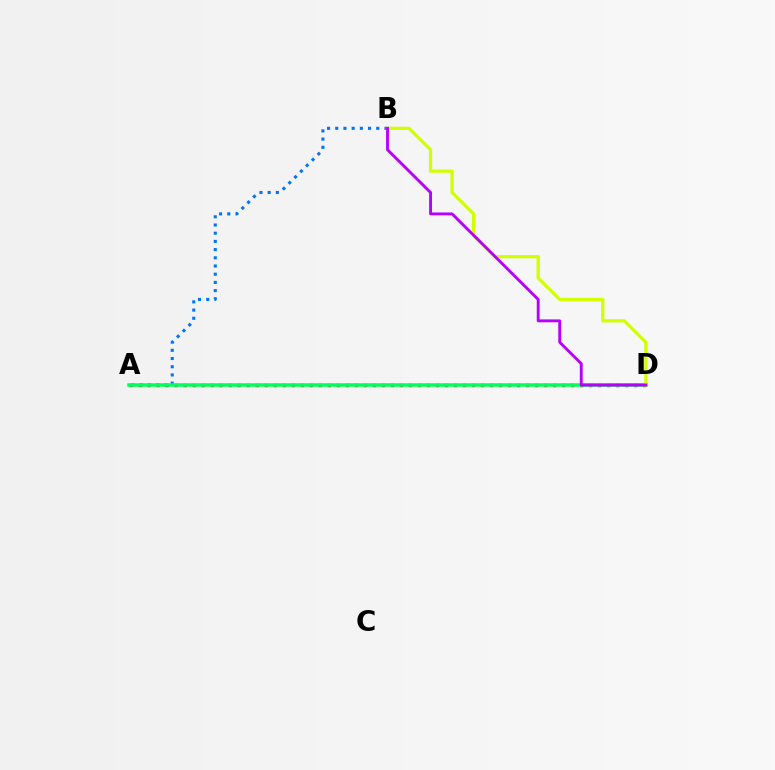{('A', 'B'): [{'color': '#0074ff', 'line_style': 'dotted', 'thickness': 2.23}], ('A', 'D'): [{'color': '#ff0000', 'line_style': 'dotted', 'thickness': 2.45}, {'color': '#00ff5c', 'line_style': 'solid', 'thickness': 2.53}], ('B', 'D'): [{'color': '#d1ff00', 'line_style': 'solid', 'thickness': 2.33}, {'color': '#b900ff', 'line_style': 'solid', 'thickness': 2.08}]}